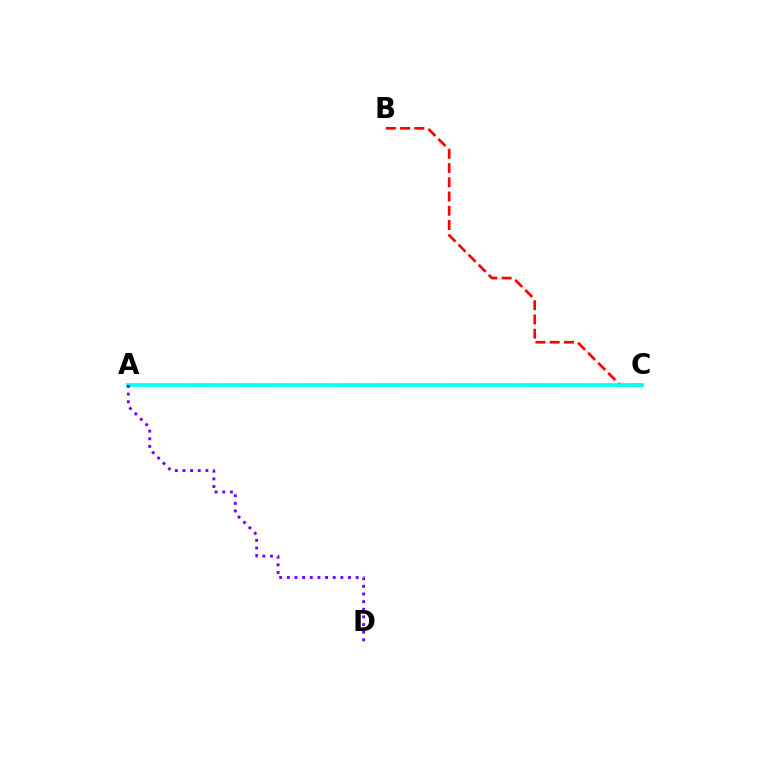{('A', 'C'): [{'color': '#84ff00', 'line_style': 'dotted', 'thickness': 2.24}, {'color': '#00fff6', 'line_style': 'solid', 'thickness': 2.66}], ('B', 'C'): [{'color': '#ff0000', 'line_style': 'dashed', 'thickness': 1.94}], ('A', 'D'): [{'color': '#7200ff', 'line_style': 'dotted', 'thickness': 2.08}]}